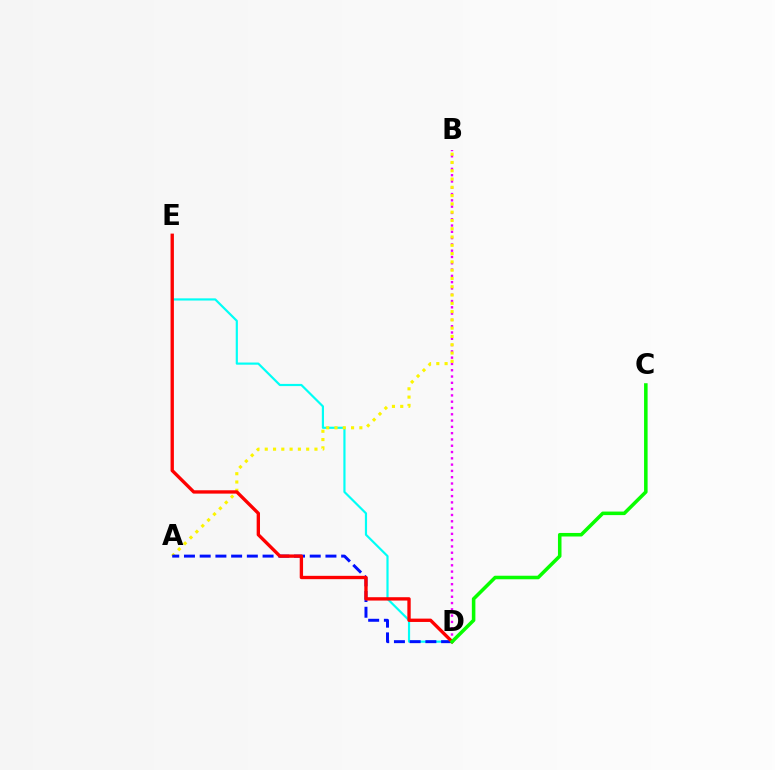{('D', 'E'): [{'color': '#00fff6', 'line_style': 'solid', 'thickness': 1.57}, {'color': '#ff0000', 'line_style': 'solid', 'thickness': 2.41}], ('B', 'D'): [{'color': '#ee00ff', 'line_style': 'dotted', 'thickness': 1.71}], ('A', 'B'): [{'color': '#fcf500', 'line_style': 'dotted', 'thickness': 2.25}], ('A', 'D'): [{'color': '#0010ff', 'line_style': 'dashed', 'thickness': 2.14}], ('C', 'D'): [{'color': '#08ff00', 'line_style': 'solid', 'thickness': 2.55}]}